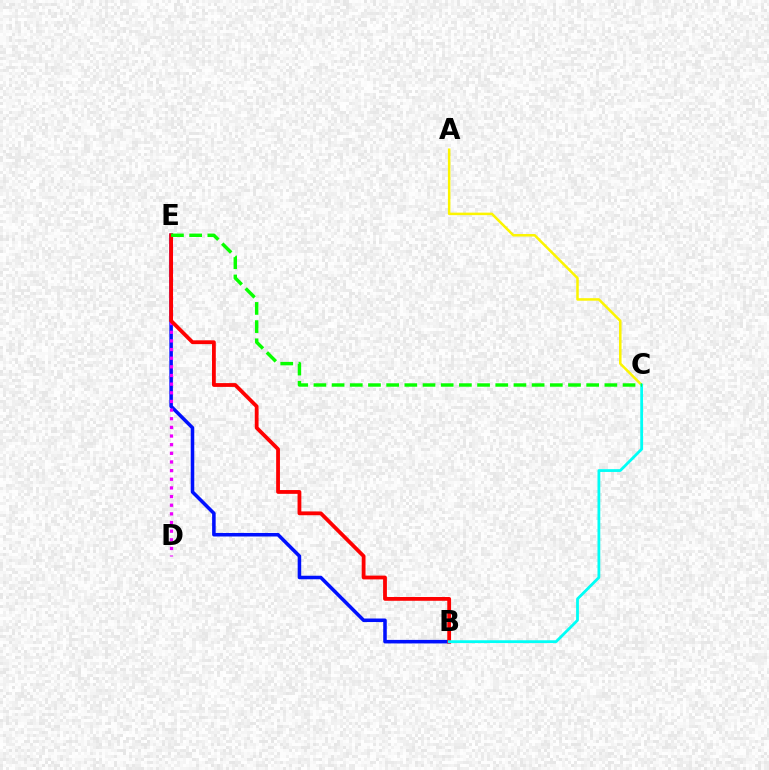{('B', 'E'): [{'color': '#0010ff', 'line_style': 'solid', 'thickness': 2.55}, {'color': '#ff0000', 'line_style': 'solid', 'thickness': 2.73}], ('D', 'E'): [{'color': '#ee00ff', 'line_style': 'dotted', 'thickness': 2.35}], ('A', 'C'): [{'color': '#fcf500', 'line_style': 'solid', 'thickness': 1.81}], ('B', 'C'): [{'color': '#00fff6', 'line_style': 'solid', 'thickness': 2.01}], ('C', 'E'): [{'color': '#08ff00', 'line_style': 'dashed', 'thickness': 2.47}]}